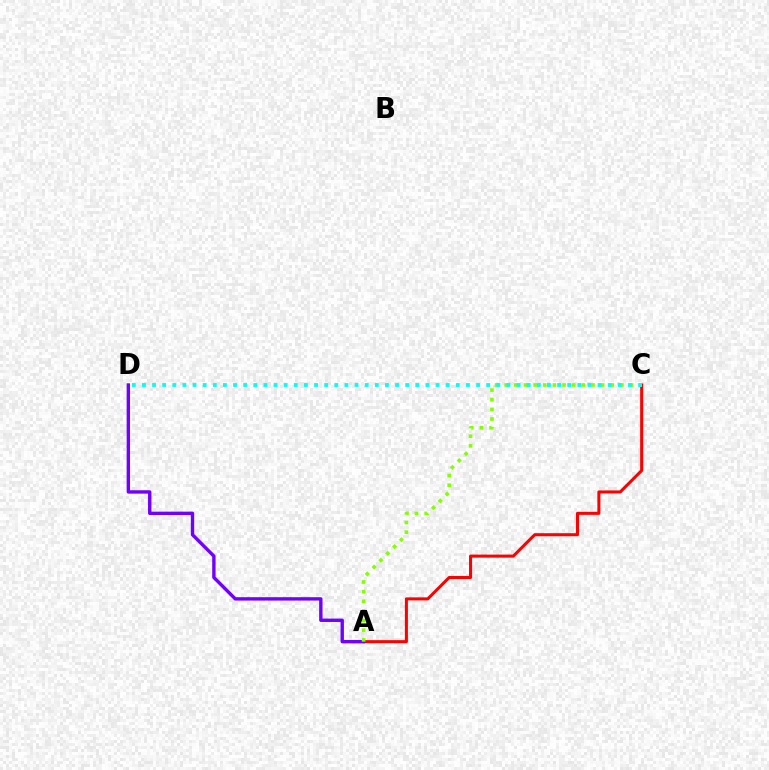{('A', 'C'): [{'color': '#ff0000', 'line_style': 'solid', 'thickness': 2.19}, {'color': '#84ff00', 'line_style': 'dotted', 'thickness': 2.62}], ('A', 'D'): [{'color': '#7200ff', 'line_style': 'solid', 'thickness': 2.43}], ('C', 'D'): [{'color': '#00fff6', 'line_style': 'dotted', 'thickness': 2.75}]}